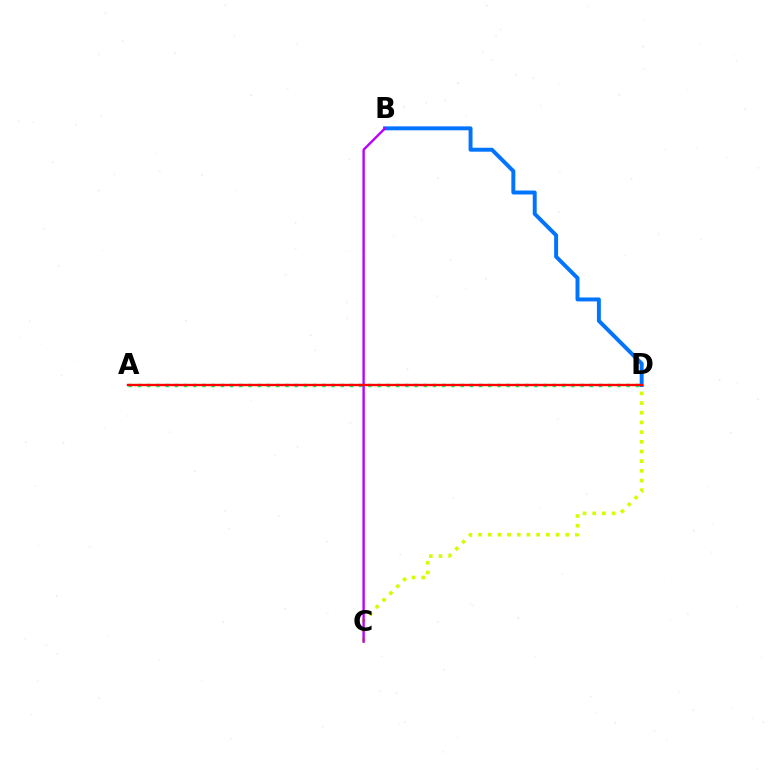{('C', 'D'): [{'color': '#d1ff00', 'line_style': 'dotted', 'thickness': 2.63}], ('A', 'D'): [{'color': '#00ff5c', 'line_style': 'dotted', 'thickness': 2.51}, {'color': '#ff0000', 'line_style': 'solid', 'thickness': 1.72}], ('B', 'D'): [{'color': '#0074ff', 'line_style': 'solid', 'thickness': 2.83}], ('B', 'C'): [{'color': '#b900ff', 'line_style': 'solid', 'thickness': 1.7}]}